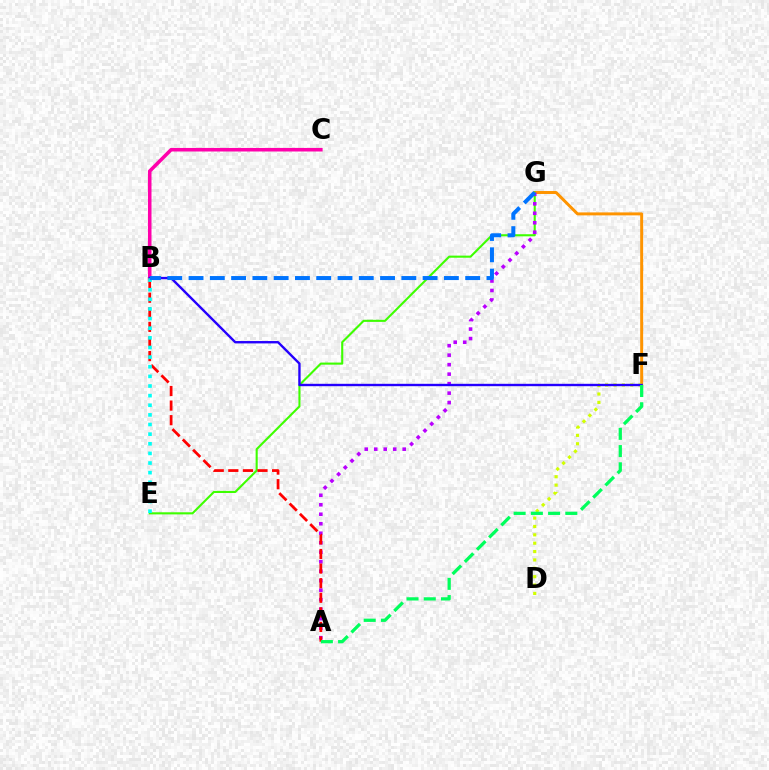{('F', 'G'): [{'color': '#ff9400', 'line_style': 'solid', 'thickness': 2.13}], ('B', 'C'): [{'color': '#ff00ac', 'line_style': 'solid', 'thickness': 2.56}], ('E', 'G'): [{'color': '#3dff00', 'line_style': 'solid', 'thickness': 1.51}], ('D', 'F'): [{'color': '#d1ff00', 'line_style': 'dotted', 'thickness': 2.27}], ('A', 'G'): [{'color': '#b900ff', 'line_style': 'dotted', 'thickness': 2.58}], ('B', 'F'): [{'color': '#2500ff', 'line_style': 'solid', 'thickness': 1.71}], ('A', 'B'): [{'color': '#ff0000', 'line_style': 'dashed', 'thickness': 1.98}], ('B', 'E'): [{'color': '#00fff6', 'line_style': 'dotted', 'thickness': 2.62}], ('A', 'F'): [{'color': '#00ff5c', 'line_style': 'dashed', 'thickness': 2.34}], ('B', 'G'): [{'color': '#0074ff', 'line_style': 'dashed', 'thickness': 2.89}]}